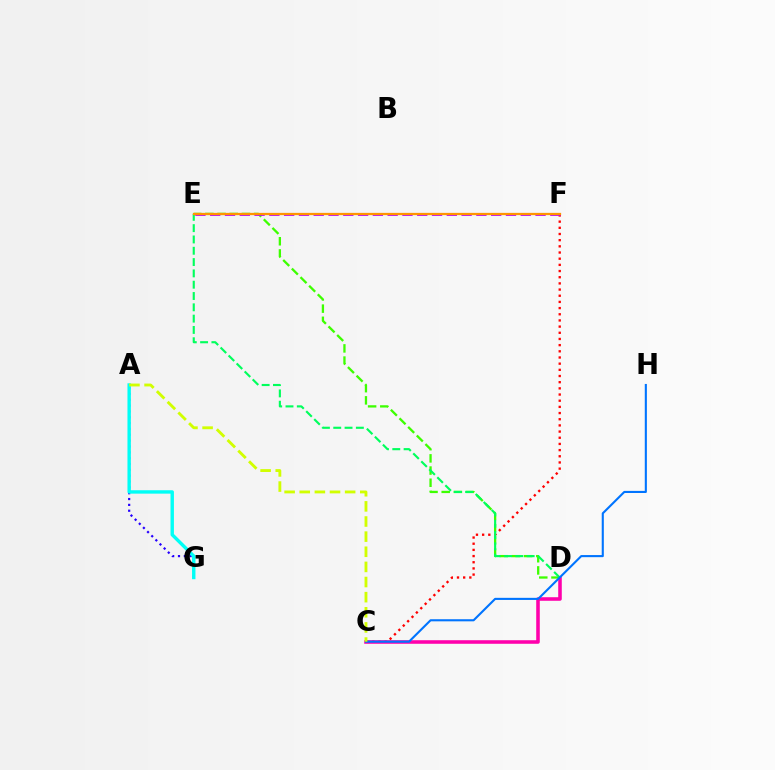{('C', 'F'): [{'color': '#ff0000', 'line_style': 'dotted', 'thickness': 1.68}], ('A', 'G'): [{'color': '#2500ff', 'line_style': 'dotted', 'thickness': 1.59}, {'color': '#00fff6', 'line_style': 'solid', 'thickness': 2.45}], ('D', 'E'): [{'color': '#3dff00', 'line_style': 'dashed', 'thickness': 1.66}, {'color': '#00ff5c', 'line_style': 'dashed', 'thickness': 1.54}], ('E', 'F'): [{'color': '#b900ff', 'line_style': 'dashed', 'thickness': 2.01}, {'color': '#ff9400', 'line_style': 'solid', 'thickness': 1.63}], ('C', 'D'): [{'color': '#ff00ac', 'line_style': 'solid', 'thickness': 2.56}], ('C', 'H'): [{'color': '#0074ff', 'line_style': 'solid', 'thickness': 1.52}], ('A', 'C'): [{'color': '#d1ff00', 'line_style': 'dashed', 'thickness': 2.06}]}